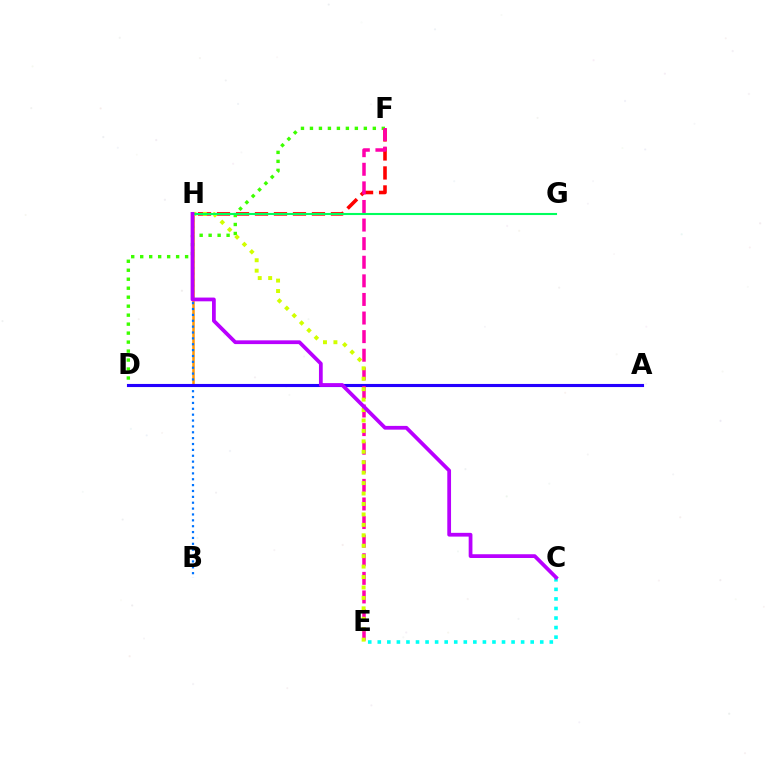{('D', 'H'): [{'color': '#ff9400', 'line_style': 'solid', 'thickness': 1.8}], ('B', 'H'): [{'color': '#0074ff', 'line_style': 'dotted', 'thickness': 1.59}], ('F', 'H'): [{'color': '#ff0000', 'line_style': 'dashed', 'thickness': 2.58}], ('A', 'D'): [{'color': '#2500ff', 'line_style': 'solid', 'thickness': 2.24}], ('C', 'E'): [{'color': '#00fff6', 'line_style': 'dotted', 'thickness': 2.6}], ('D', 'F'): [{'color': '#3dff00', 'line_style': 'dotted', 'thickness': 2.44}], ('E', 'F'): [{'color': '#ff00ac', 'line_style': 'dashed', 'thickness': 2.53}], ('E', 'H'): [{'color': '#d1ff00', 'line_style': 'dotted', 'thickness': 2.84}], ('G', 'H'): [{'color': '#00ff5c', 'line_style': 'solid', 'thickness': 1.51}], ('C', 'H'): [{'color': '#b900ff', 'line_style': 'solid', 'thickness': 2.7}]}